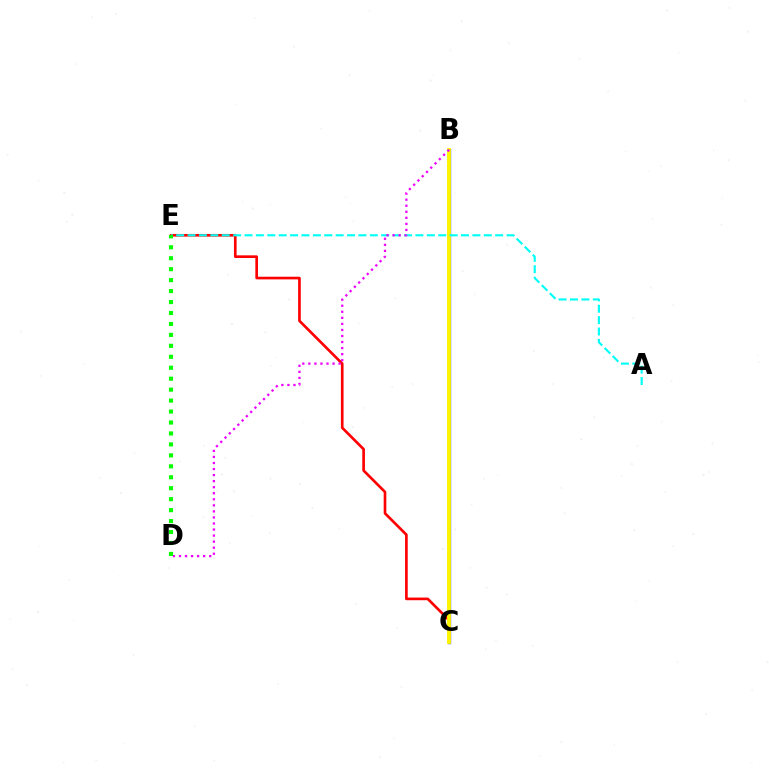{('B', 'C'): [{'color': '#0010ff', 'line_style': 'solid', 'thickness': 2.38}, {'color': '#fcf500', 'line_style': 'solid', 'thickness': 2.79}], ('C', 'E'): [{'color': '#ff0000', 'line_style': 'solid', 'thickness': 1.92}], ('A', 'E'): [{'color': '#00fff6', 'line_style': 'dashed', 'thickness': 1.55}], ('B', 'D'): [{'color': '#ee00ff', 'line_style': 'dotted', 'thickness': 1.64}], ('D', 'E'): [{'color': '#08ff00', 'line_style': 'dotted', 'thickness': 2.98}]}